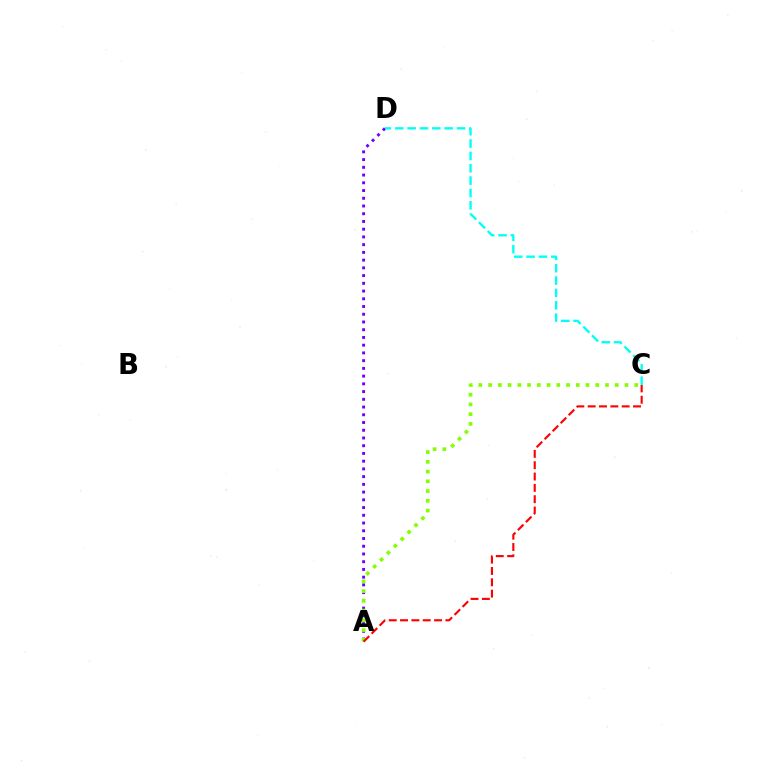{('A', 'D'): [{'color': '#7200ff', 'line_style': 'dotted', 'thickness': 2.1}], ('C', 'D'): [{'color': '#00fff6', 'line_style': 'dashed', 'thickness': 1.68}], ('A', 'C'): [{'color': '#84ff00', 'line_style': 'dotted', 'thickness': 2.65}, {'color': '#ff0000', 'line_style': 'dashed', 'thickness': 1.54}]}